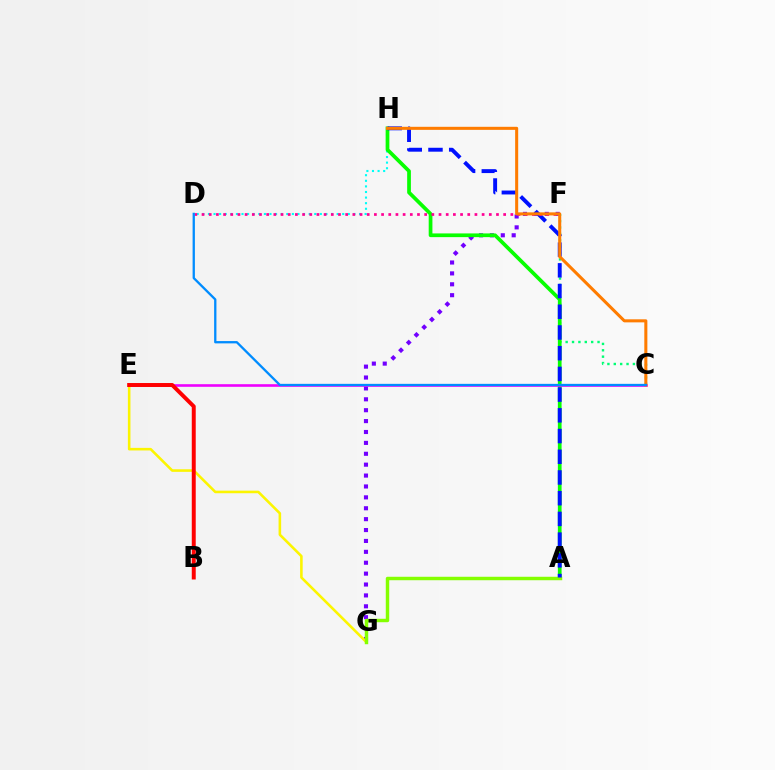{('D', 'H'): [{'color': '#00fff6', 'line_style': 'dotted', 'thickness': 1.52}], ('C', 'F'): [{'color': '#00ff74', 'line_style': 'dotted', 'thickness': 1.73}], ('F', 'G'): [{'color': '#7200ff', 'line_style': 'dotted', 'thickness': 2.96}], ('A', 'H'): [{'color': '#08ff00', 'line_style': 'solid', 'thickness': 2.68}, {'color': '#0010ff', 'line_style': 'dashed', 'thickness': 2.81}], ('E', 'G'): [{'color': '#fcf500', 'line_style': 'solid', 'thickness': 1.86}], ('C', 'E'): [{'color': '#ee00ff', 'line_style': 'solid', 'thickness': 1.88}], ('A', 'G'): [{'color': '#84ff00', 'line_style': 'solid', 'thickness': 2.48}], ('D', 'F'): [{'color': '#ff0094', 'line_style': 'dotted', 'thickness': 1.95}], ('C', 'H'): [{'color': '#ff7c00', 'line_style': 'solid', 'thickness': 2.2}], ('B', 'E'): [{'color': '#ff0000', 'line_style': 'solid', 'thickness': 2.85}], ('C', 'D'): [{'color': '#008cff', 'line_style': 'solid', 'thickness': 1.66}]}